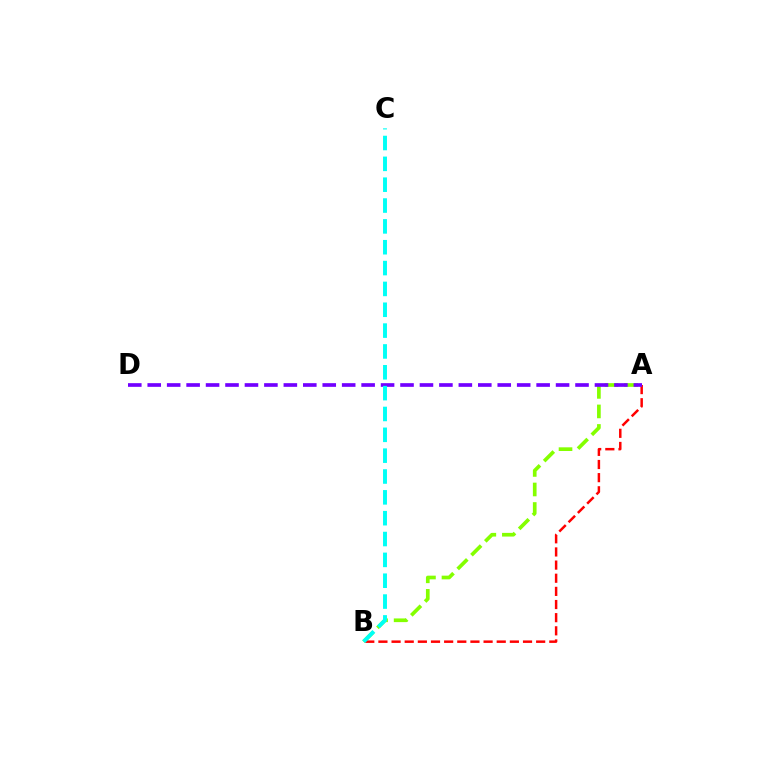{('A', 'B'): [{'color': '#84ff00', 'line_style': 'dashed', 'thickness': 2.65}, {'color': '#ff0000', 'line_style': 'dashed', 'thickness': 1.79}], ('A', 'D'): [{'color': '#7200ff', 'line_style': 'dashed', 'thickness': 2.64}], ('B', 'C'): [{'color': '#00fff6', 'line_style': 'dashed', 'thickness': 2.83}]}